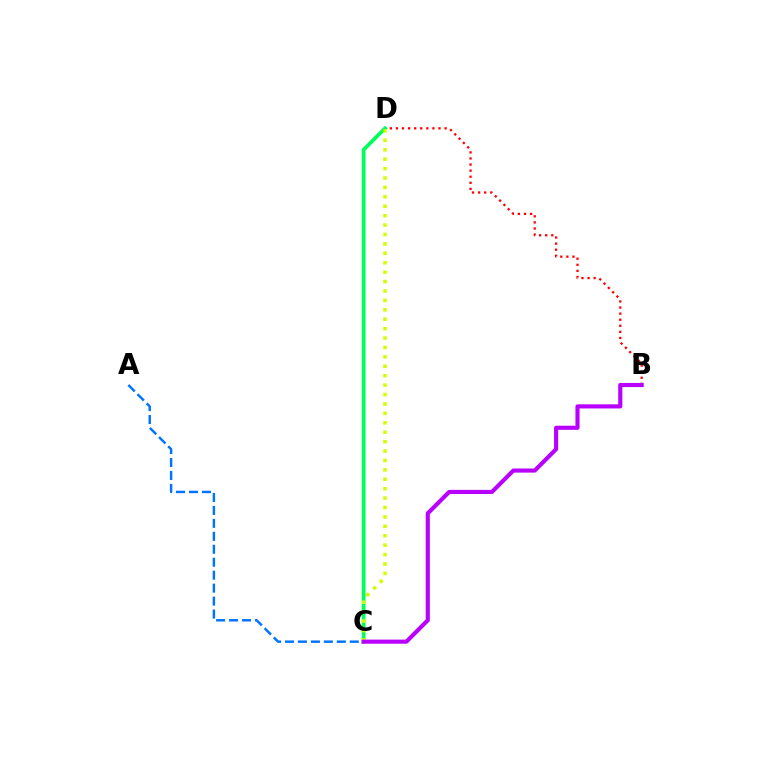{('B', 'D'): [{'color': '#ff0000', 'line_style': 'dotted', 'thickness': 1.65}], ('C', 'D'): [{'color': '#00ff5c', 'line_style': 'solid', 'thickness': 2.7}, {'color': '#d1ff00', 'line_style': 'dotted', 'thickness': 2.56}], ('A', 'C'): [{'color': '#0074ff', 'line_style': 'dashed', 'thickness': 1.76}], ('B', 'C'): [{'color': '#b900ff', 'line_style': 'solid', 'thickness': 2.97}]}